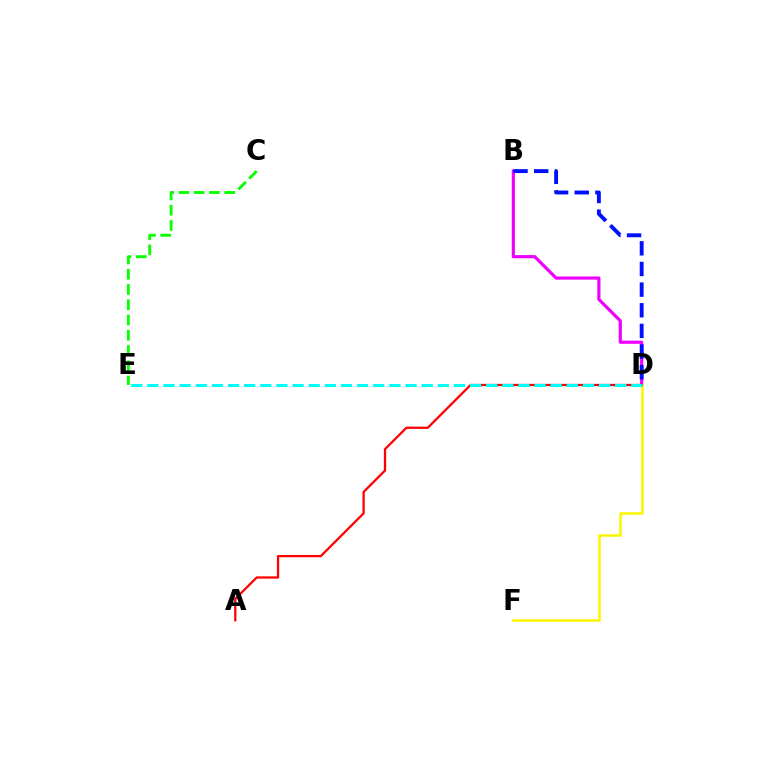{('B', 'D'): [{'color': '#ee00ff', 'line_style': 'solid', 'thickness': 2.28}, {'color': '#0010ff', 'line_style': 'dashed', 'thickness': 2.8}], ('D', 'F'): [{'color': '#fcf500', 'line_style': 'solid', 'thickness': 1.84}], ('A', 'D'): [{'color': '#ff0000', 'line_style': 'solid', 'thickness': 1.64}], ('C', 'E'): [{'color': '#08ff00', 'line_style': 'dashed', 'thickness': 2.07}], ('D', 'E'): [{'color': '#00fff6', 'line_style': 'dashed', 'thickness': 2.19}]}